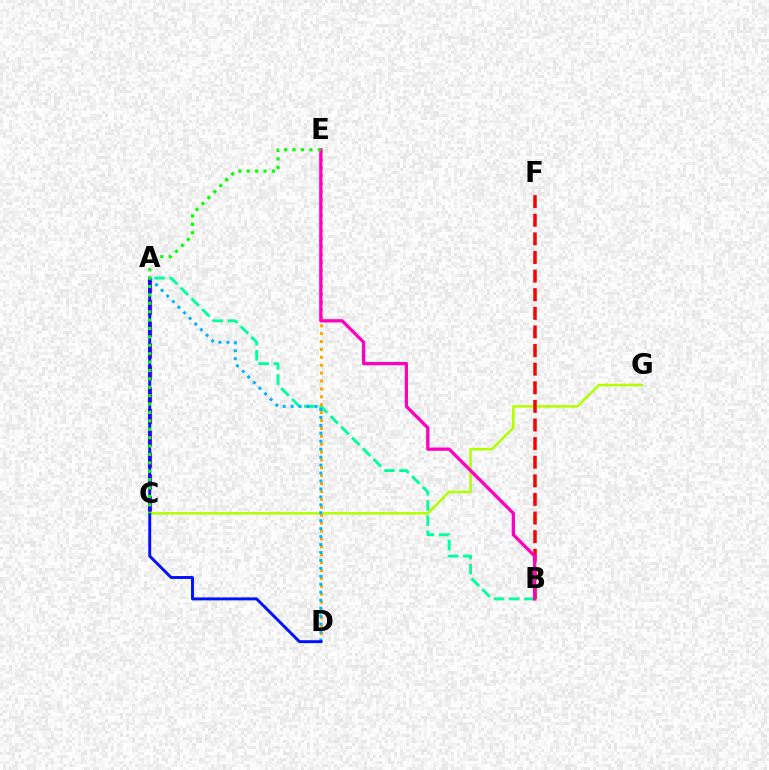{('A', 'B'): [{'color': '#00ff9d', 'line_style': 'dashed', 'thickness': 2.07}], ('C', 'G'): [{'color': '#b3ff00', 'line_style': 'solid', 'thickness': 1.82}], ('B', 'F'): [{'color': '#ff0000', 'line_style': 'dashed', 'thickness': 2.53}], ('D', 'E'): [{'color': '#ffa500', 'line_style': 'dotted', 'thickness': 2.15}], ('A', 'C'): [{'color': '#9b00ff', 'line_style': 'dashed', 'thickness': 2.97}], ('A', 'D'): [{'color': '#00b5ff', 'line_style': 'dotted', 'thickness': 2.16}, {'color': '#0010ff', 'line_style': 'solid', 'thickness': 2.1}], ('B', 'E'): [{'color': '#ff00bd', 'line_style': 'solid', 'thickness': 2.35}], ('C', 'E'): [{'color': '#08ff00', 'line_style': 'dotted', 'thickness': 2.28}]}